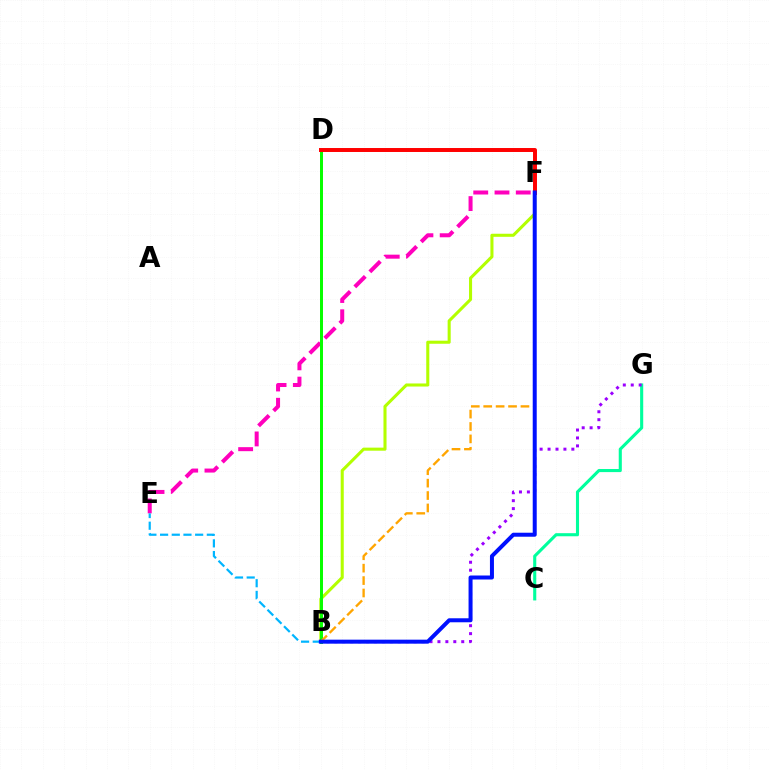{('C', 'G'): [{'color': '#00ff9d', 'line_style': 'solid', 'thickness': 2.23}], ('E', 'F'): [{'color': '#ff00bd', 'line_style': 'dashed', 'thickness': 2.89}], ('B', 'G'): [{'color': '#9b00ff', 'line_style': 'dotted', 'thickness': 2.15}], ('B', 'E'): [{'color': '#00b5ff', 'line_style': 'dashed', 'thickness': 1.59}], ('B', 'F'): [{'color': '#b3ff00', 'line_style': 'solid', 'thickness': 2.21}, {'color': '#ffa500', 'line_style': 'dashed', 'thickness': 1.69}, {'color': '#0010ff', 'line_style': 'solid', 'thickness': 2.88}], ('B', 'D'): [{'color': '#08ff00', 'line_style': 'solid', 'thickness': 2.15}], ('D', 'F'): [{'color': '#ff0000', 'line_style': 'solid', 'thickness': 2.85}]}